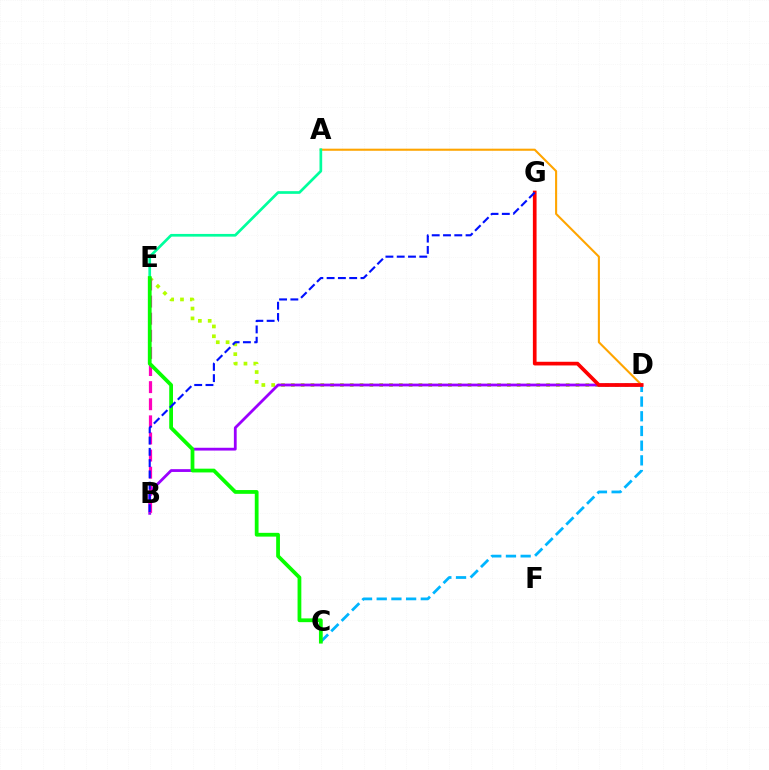{('C', 'D'): [{'color': '#00b5ff', 'line_style': 'dashed', 'thickness': 2.0}], ('D', 'E'): [{'color': '#b3ff00', 'line_style': 'dotted', 'thickness': 2.67}], ('B', 'D'): [{'color': '#9b00ff', 'line_style': 'solid', 'thickness': 2.01}], ('A', 'D'): [{'color': '#ffa500', 'line_style': 'solid', 'thickness': 1.51}], ('B', 'E'): [{'color': '#ff00bd', 'line_style': 'dashed', 'thickness': 2.32}], ('A', 'E'): [{'color': '#00ff9d', 'line_style': 'solid', 'thickness': 1.94}], ('D', 'G'): [{'color': '#ff0000', 'line_style': 'solid', 'thickness': 2.65}], ('C', 'E'): [{'color': '#08ff00', 'line_style': 'solid', 'thickness': 2.72}], ('B', 'G'): [{'color': '#0010ff', 'line_style': 'dashed', 'thickness': 1.53}]}